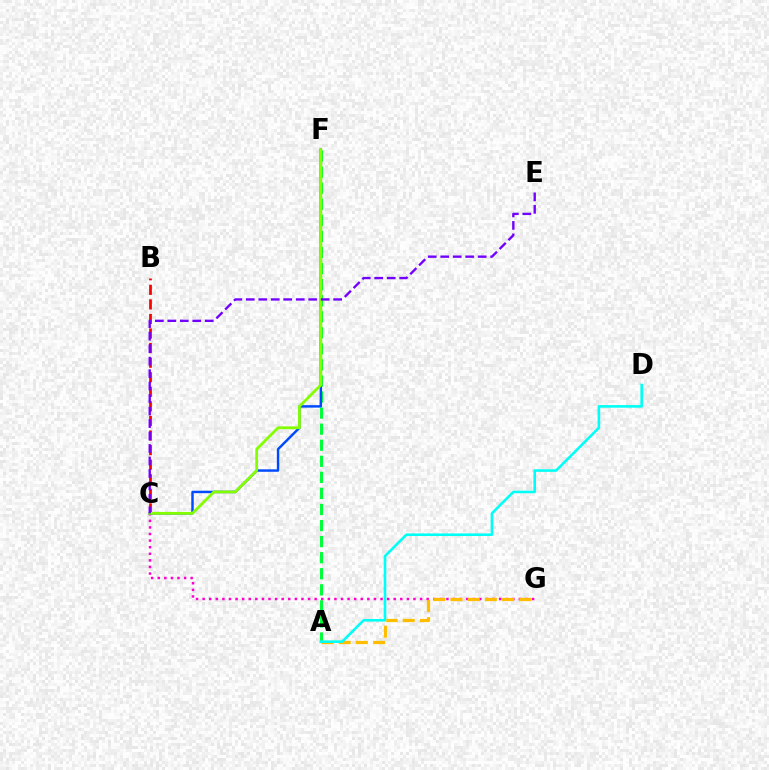{('A', 'F'): [{'color': '#00ff39', 'line_style': 'dashed', 'thickness': 2.18}], ('B', 'C'): [{'color': '#ff0000', 'line_style': 'dashed', 'thickness': 1.98}], ('C', 'G'): [{'color': '#ff00cf', 'line_style': 'dotted', 'thickness': 1.79}], ('C', 'F'): [{'color': '#004bff', 'line_style': 'solid', 'thickness': 1.77}, {'color': '#84ff00', 'line_style': 'solid', 'thickness': 2.01}], ('C', 'E'): [{'color': '#7200ff', 'line_style': 'dashed', 'thickness': 1.7}], ('A', 'G'): [{'color': '#ffbd00', 'line_style': 'dashed', 'thickness': 2.34}], ('A', 'D'): [{'color': '#00fff6', 'line_style': 'solid', 'thickness': 1.87}]}